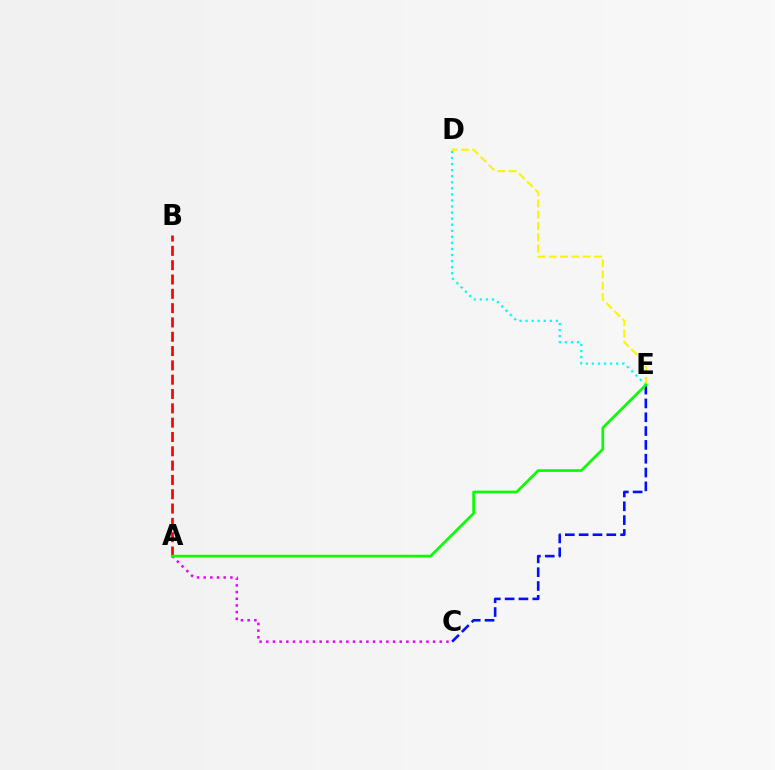{('A', 'B'): [{'color': '#ff0000', 'line_style': 'dashed', 'thickness': 1.94}], ('C', 'E'): [{'color': '#0010ff', 'line_style': 'dashed', 'thickness': 1.88}], ('A', 'C'): [{'color': '#ee00ff', 'line_style': 'dotted', 'thickness': 1.81}], ('D', 'E'): [{'color': '#00fff6', 'line_style': 'dotted', 'thickness': 1.65}, {'color': '#fcf500', 'line_style': 'dashed', 'thickness': 1.54}], ('A', 'E'): [{'color': '#08ff00', 'line_style': 'solid', 'thickness': 1.94}]}